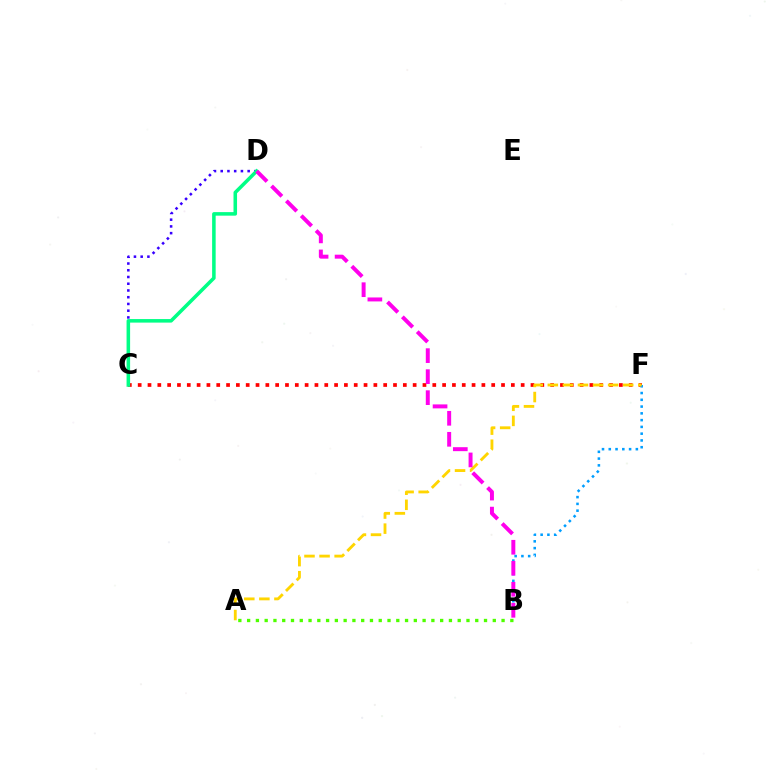{('C', 'F'): [{'color': '#ff0000', 'line_style': 'dotted', 'thickness': 2.67}], ('C', 'D'): [{'color': '#3700ff', 'line_style': 'dotted', 'thickness': 1.83}, {'color': '#00ff86', 'line_style': 'solid', 'thickness': 2.55}], ('B', 'F'): [{'color': '#009eff', 'line_style': 'dotted', 'thickness': 1.84}], ('A', 'B'): [{'color': '#4fff00', 'line_style': 'dotted', 'thickness': 2.38}], ('A', 'F'): [{'color': '#ffd500', 'line_style': 'dashed', 'thickness': 2.05}], ('B', 'D'): [{'color': '#ff00ed', 'line_style': 'dashed', 'thickness': 2.85}]}